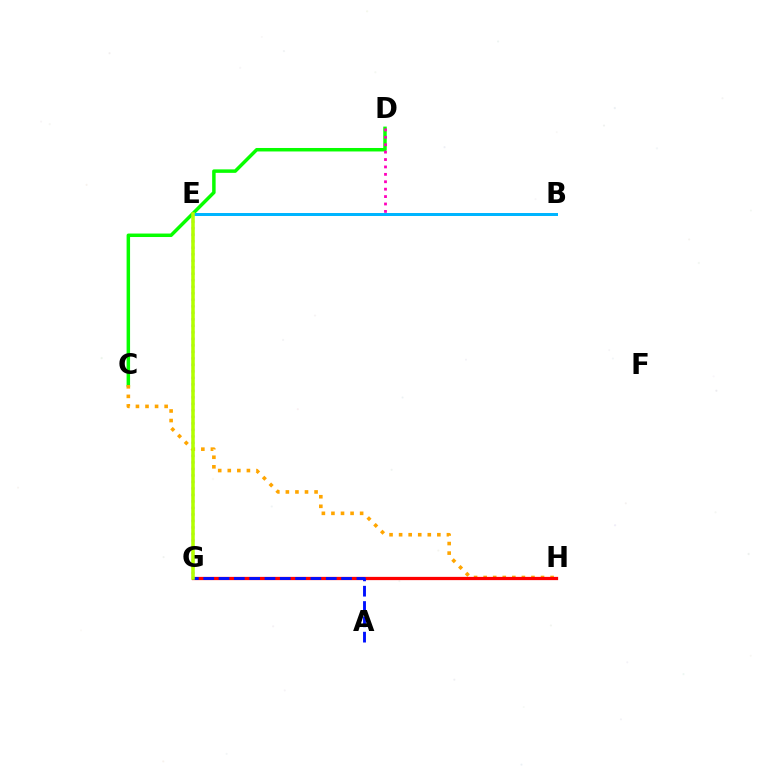{('C', 'D'): [{'color': '#08ff00', 'line_style': 'solid', 'thickness': 2.5}], ('D', 'E'): [{'color': '#ff00bd', 'line_style': 'dotted', 'thickness': 2.01}], ('E', 'G'): [{'color': '#9b00ff', 'line_style': 'dotted', 'thickness': 1.77}, {'color': '#b3ff00', 'line_style': 'solid', 'thickness': 2.55}], ('B', 'E'): [{'color': '#00ff9d', 'line_style': 'dashed', 'thickness': 1.87}, {'color': '#00b5ff', 'line_style': 'solid', 'thickness': 2.16}], ('C', 'H'): [{'color': '#ffa500', 'line_style': 'dotted', 'thickness': 2.6}], ('G', 'H'): [{'color': '#ff0000', 'line_style': 'solid', 'thickness': 2.34}], ('A', 'G'): [{'color': '#0010ff', 'line_style': 'dashed', 'thickness': 2.08}]}